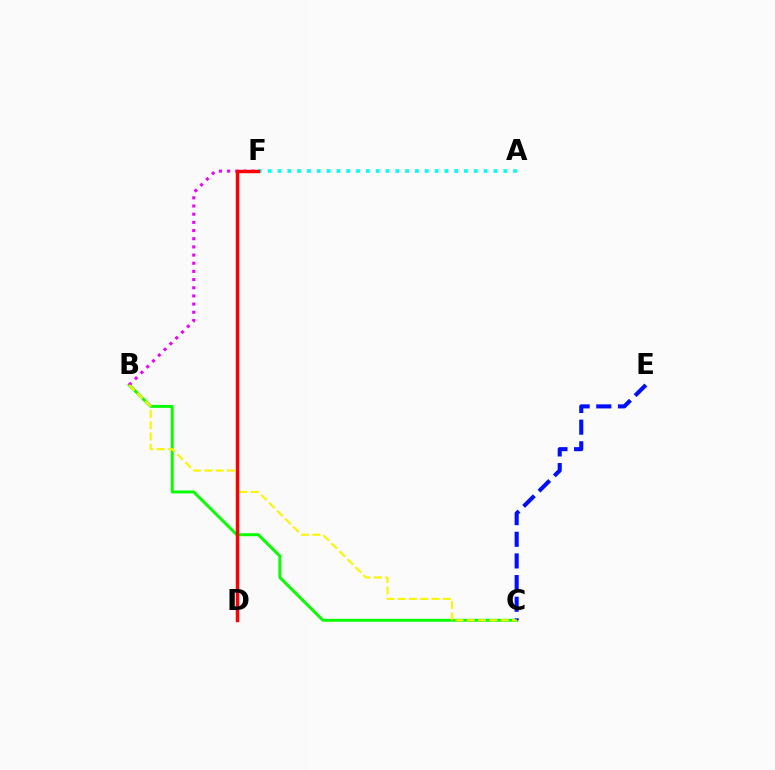{('B', 'C'): [{'color': '#08ff00', 'line_style': 'solid', 'thickness': 2.13}, {'color': '#fcf500', 'line_style': 'dashed', 'thickness': 1.54}], ('B', 'F'): [{'color': '#ee00ff', 'line_style': 'dotted', 'thickness': 2.22}], ('A', 'F'): [{'color': '#00fff6', 'line_style': 'dotted', 'thickness': 2.67}], ('C', 'E'): [{'color': '#0010ff', 'line_style': 'dashed', 'thickness': 2.94}], ('D', 'F'): [{'color': '#ff0000', 'line_style': 'solid', 'thickness': 2.47}]}